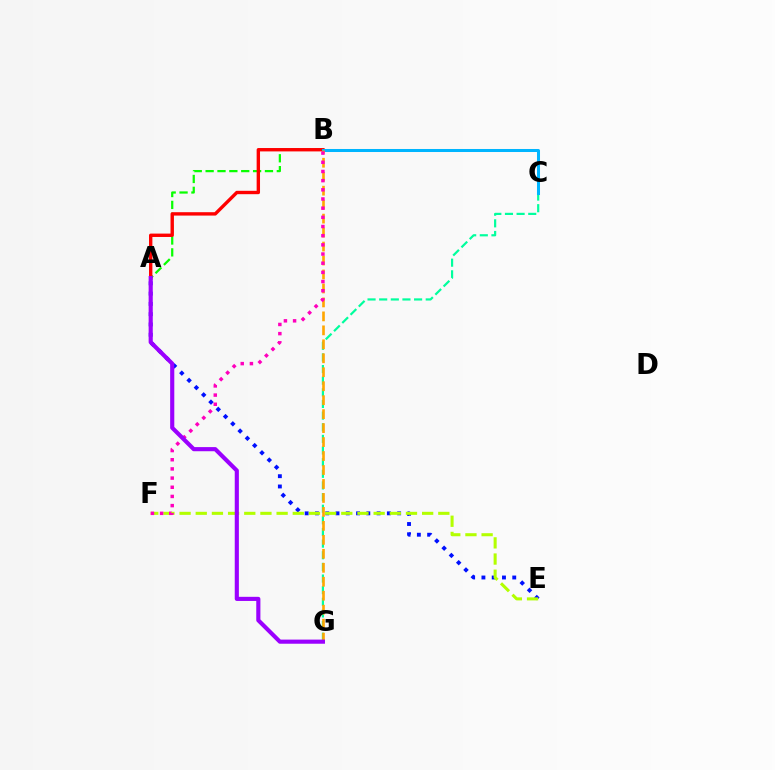{('A', 'B'): [{'color': '#08ff00', 'line_style': 'dashed', 'thickness': 1.61}, {'color': '#ff0000', 'line_style': 'solid', 'thickness': 2.43}], ('A', 'E'): [{'color': '#0010ff', 'line_style': 'dotted', 'thickness': 2.79}], ('E', 'F'): [{'color': '#b3ff00', 'line_style': 'dashed', 'thickness': 2.2}], ('C', 'G'): [{'color': '#00ff9d', 'line_style': 'dashed', 'thickness': 1.58}], ('B', 'C'): [{'color': '#00b5ff', 'line_style': 'solid', 'thickness': 2.18}], ('B', 'G'): [{'color': '#ffa500', 'line_style': 'dashed', 'thickness': 1.9}], ('B', 'F'): [{'color': '#ff00bd', 'line_style': 'dotted', 'thickness': 2.49}], ('A', 'G'): [{'color': '#9b00ff', 'line_style': 'solid', 'thickness': 2.97}]}